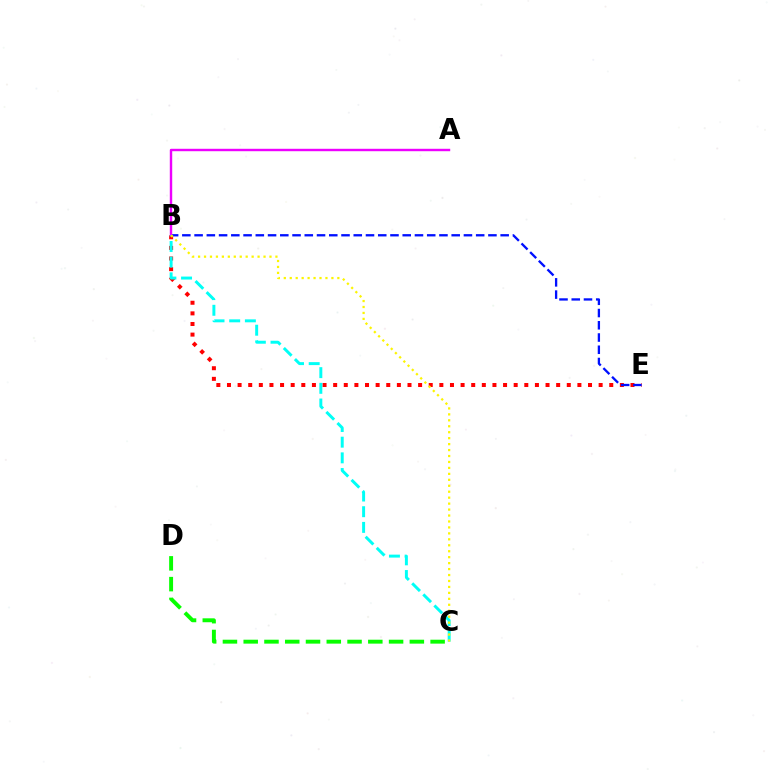{('B', 'E'): [{'color': '#ff0000', 'line_style': 'dotted', 'thickness': 2.89}, {'color': '#0010ff', 'line_style': 'dashed', 'thickness': 1.66}], ('A', 'B'): [{'color': '#ee00ff', 'line_style': 'solid', 'thickness': 1.74}], ('B', 'C'): [{'color': '#00fff6', 'line_style': 'dashed', 'thickness': 2.13}, {'color': '#fcf500', 'line_style': 'dotted', 'thickness': 1.62}], ('C', 'D'): [{'color': '#08ff00', 'line_style': 'dashed', 'thickness': 2.82}]}